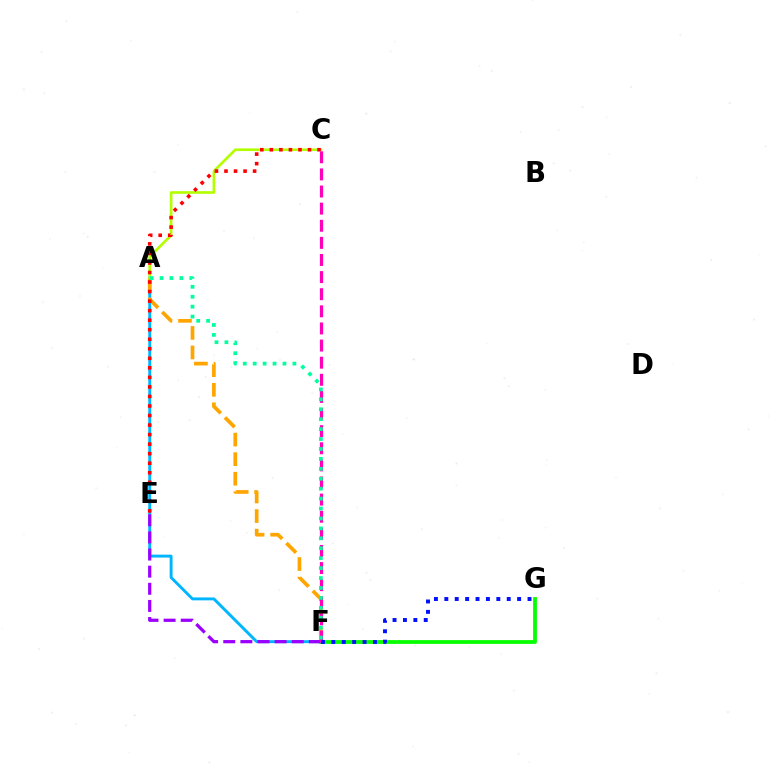{('A', 'F'): [{'color': '#00b5ff', 'line_style': 'solid', 'thickness': 2.1}, {'color': '#ffa500', 'line_style': 'dashed', 'thickness': 2.66}, {'color': '#00ff9d', 'line_style': 'dotted', 'thickness': 2.7}], ('F', 'G'): [{'color': '#08ff00', 'line_style': 'solid', 'thickness': 2.74}, {'color': '#0010ff', 'line_style': 'dotted', 'thickness': 2.83}], ('A', 'C'): [{'color': '#b3ff00', 'line_style': 'solid', 'thickness': 1.92}], ('E', 'F'): [{'color': '#9b00ff', 'line_style': 'dashed', 'thickness': 2.33}], ('C', 'E'): [{'color': '#ff0000', 'line_style': 'dotted', 'thickness': 2.59}], ('C', 'F'): [{'color': '#ff00bd', 'line_style': 'dashed', 'thickness': 2.33}]}